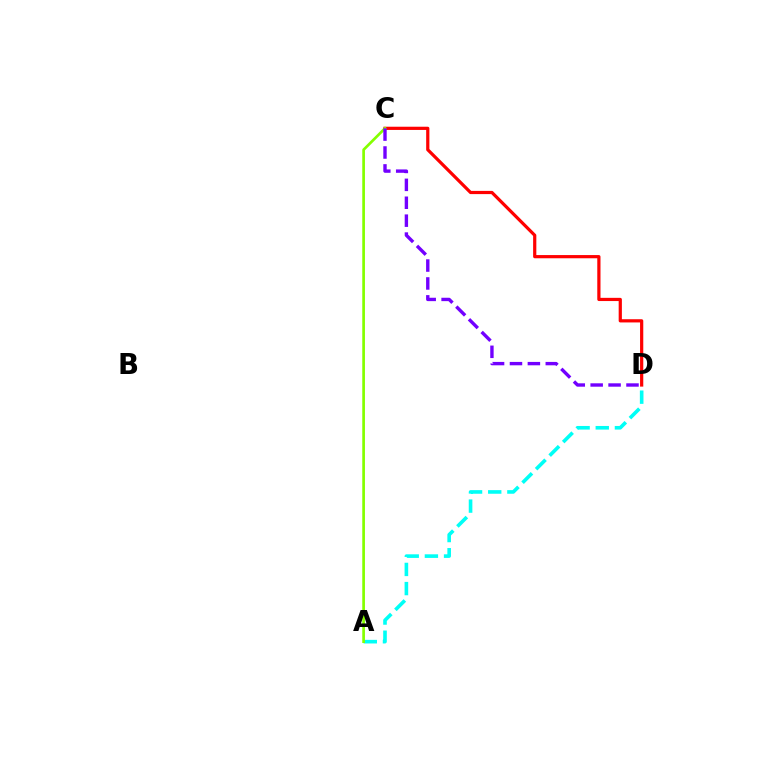{('C', 'D'): [{'color': '#ff0000', 'line_style': 'solid', 'thickness': 2.31}, {'color': '#7200ff', 'line_style': 'dashed', 'thickness': 2.43}], ('A', 'D'): [{'color': '#00fff6', 'line_style': 'dashed', 'thickness': 2.6}], ('A', 'C'): [{'color': '#84ff00', 'line_style': 'solid', 'thickness': 1.93}]}